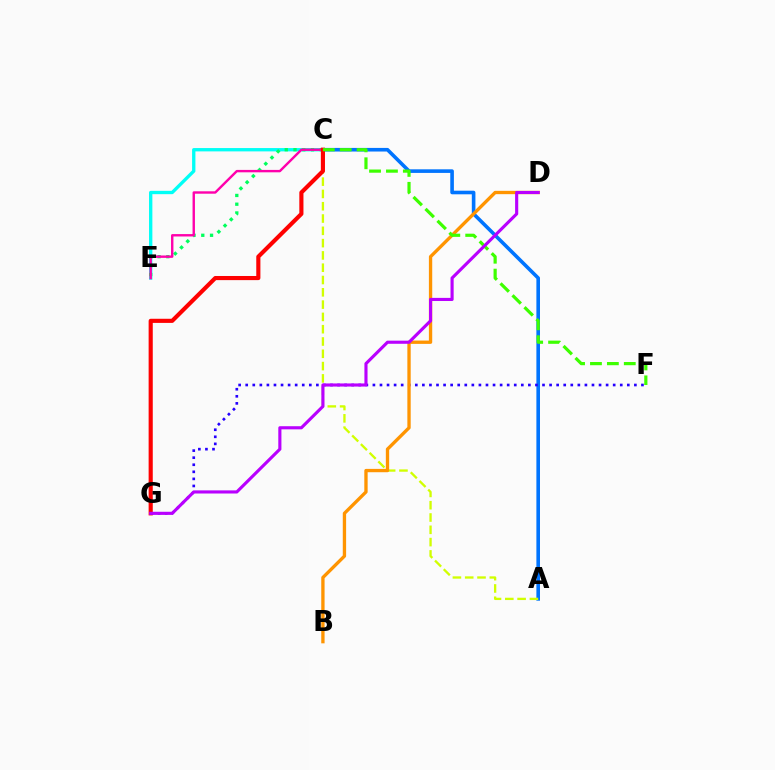{('C', 'E'): [{'color': '#00fff6', 'line_style': 'solid', 'thickness': 2.4}, {'color': '#00ff5c', 'line_style': 'dotted', 'thickness': 2.38}, {'color': '#ff00ac', 'line_style': 'solid', 'thickness': 1.73}], ('A', 'C'): [{'color': '#0074ff', 'line_style': 'solid', 'thickness': 2.6}, {'color': '#d1ff00', 'line_style': 'dashed', 'thickness': 1.67}], ('C', 'G'): [{'color': '#ff0000', 'line_style': 'solid', 'thickness': 2.97}], ('F', 'G'): [{'color': '#2500ff', 'line_style': 'dotted', 'thickness': 1.92}], ('B', 'D'): [{'color': '#ff9400', 'line_style': 'solid', 'thickness': 2.4}], ('C', 'F'): [{'color': '#3dff00', 'line_style': 'dashed', 'thickness': 2.3}], ('D', 'G'): [{'color': '#b900ff', 'line_style': 'solid', 'thickness': 2.25}]}